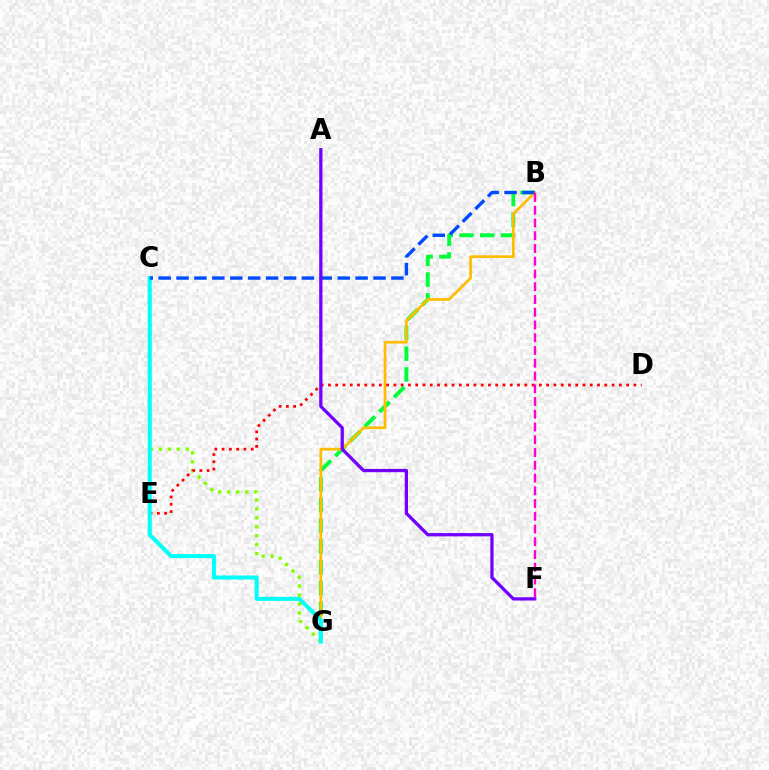{('C', 'G'): [{'color': '#84ff00', 'line_style': 'dotted', 'thickness': 2.43}, {'color': '#00fff6', 'line_style': 'solid', 'thickness': 2.91}], ('B', 'G'): [{'color': '#00ff39', 'line_style': 'dashed', 'thickness': 2.82}, {'color': '#ffbd00', 'line_style': 'solid', 'thickness': 1.95}], ('D', 'E'): [{'color': '#ff0000', 'line_style': 'dotted', 'thickness': 1.98}], ('B', 'C'): [{'color': '#004bff', 'line_style': 'dashed', 'thickness': 2.43}], ('B', 'F'): [{'color': '#ff00cf', 'line_style': 'dashed', 'thickness': 1.73}], ('A', 'F'): [{'color': '#7200ff', 'line_style': 'solid', 'thickness': 2.36}]}